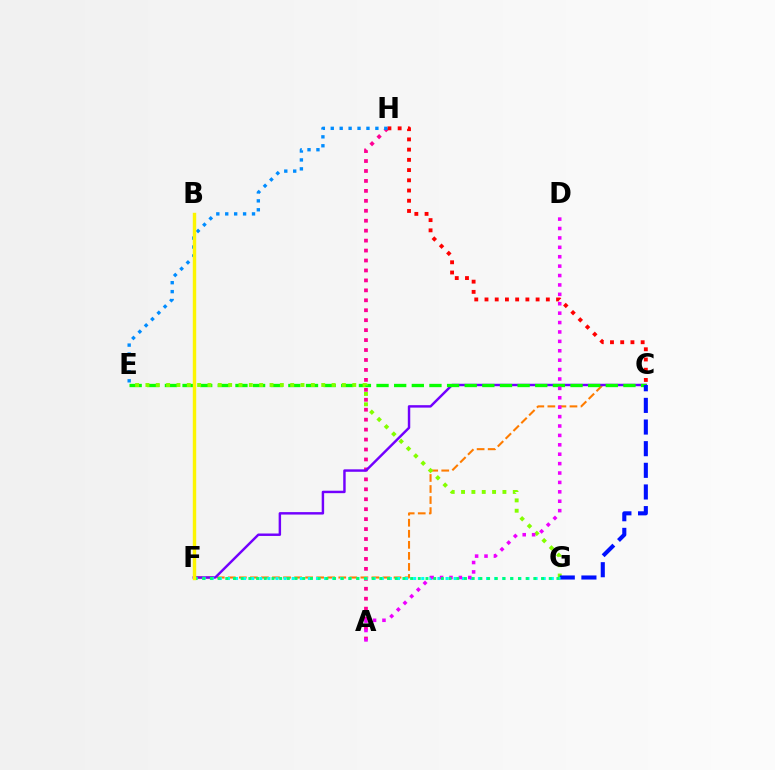{('A', 'H'): [{'color': '#ff0094', 'line_style': 'dotted', 'thickness': 2.7}], ('C', 'F'): [{'color': '#ff7c00', 'line_style': 'dashed', 'thickness': 1.5}, {'color': '#7200ff', 'line_style': 'solid', 'thickness': 1.76}], ('C', 'E'): [{'color': '#08ff00', 'line_style': 'dashed', 'thickness': 2.4}], ('E', 'G'): [{'color': '#84ff00', 'line_style': 'dotted', 'thickness': 2.81}], ('C', 'G'): [{'color': '#0010ff', 'line_style': 'dashed', 'thickness': 2.94}], ('C', 'H'): [{'color': '#ff0000', 'line_style': 'dotted', 'thickness': 2.78}], ('F', 'G'): [{'color': '#00fff6', 'line_style': 'dotted', 'thickness': 2.2}, {'color': '#00ff74', 'line_style': 'dotted', 'thickness': 2.09}], ('A', 'D'): [{'color': '#ee00ff', 'line_style': 'dotted', 'thickness': 2.56}], ('E', 'H'): [{'color': '#008cff', 'line_style': 'dotted', 'thickness': 2.43}], ('B', 'F'): [{'color': '#fcf500', 'line_style': 'solid', 'thickness': 2.46}]}